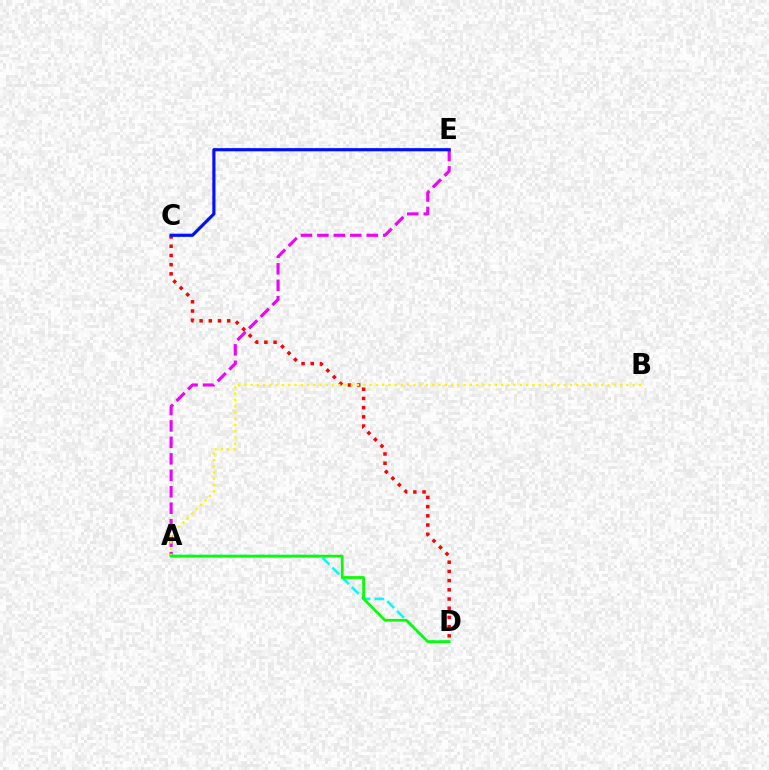{('A', 'E'): [{'color': '#ee00ff', 'line_style': 'dashed', 'thickness': 2.24}], ('A', 'D'): [{'color': '#00fff6', 'line_style': 'dashed', 'thickness': 1.87}, {'color': '#08ff00', 'line_style': 'solid', 'thickness': 1.96}], ('C', 'D'): [{'color': '#ff0000', 'line_style': 'dotted', 'thickness': 2.5}], ('C', 'E'): [{'color': '#0010ff', 'line_style': 'solid', 'thickness': 2.28}], ('A', 'B'): [{'color': '#fcf500', 'line_style': 'dotted', 'thickness': 1.7}]}